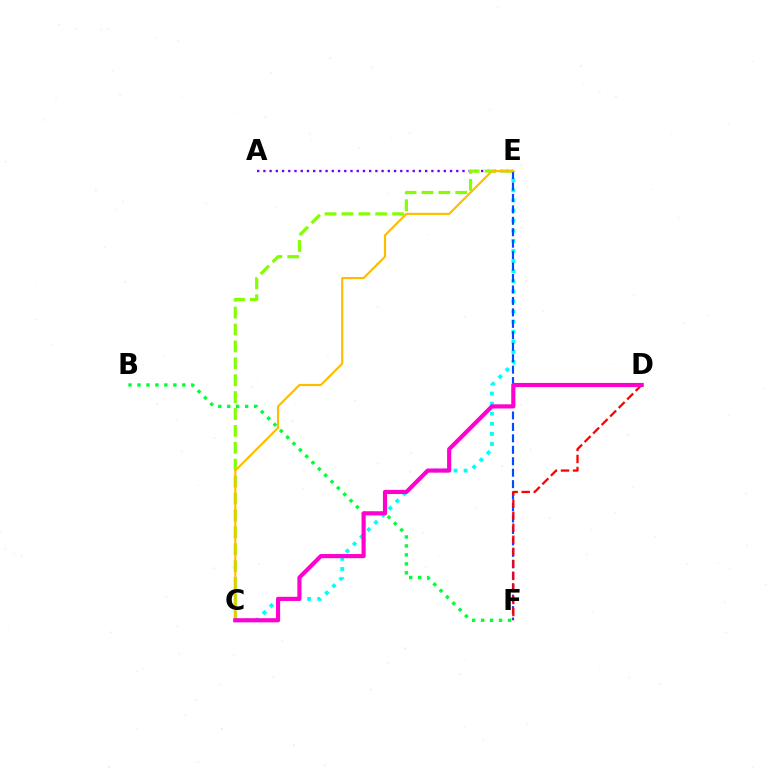{('C', 'E'): [{'color': '#00fff6', 'line_style': 'dotted', 'thickness': 2.74}, {'color': '#84ff00', 'line_style': 'dashed', 'thickness': 2.3}, {'color': '#ffbd00', 'line_style': 'solid', 'thickness': 1.56}], ('A', 'E'): [{'color': '#7200ff', 'line_style': 'dotted', 'thickness': 1.69}], ('B', 'F'): [{'color': '#00ff39', 'line_style': 'dotted', 'thickness': 2.44}], ('E', 'F'): [{'color': '#004bff', 'line_style': 'dashed', 'thickness': 1.56}], ('D', 'F'): [{'color': '#ff0000', 'line_style': 'dashed', 'thickness': 1.64}], ('C', 'D'): [{'color': '#ff00cf', 'line_style': 'solid', 'thickness': 2.99}]}